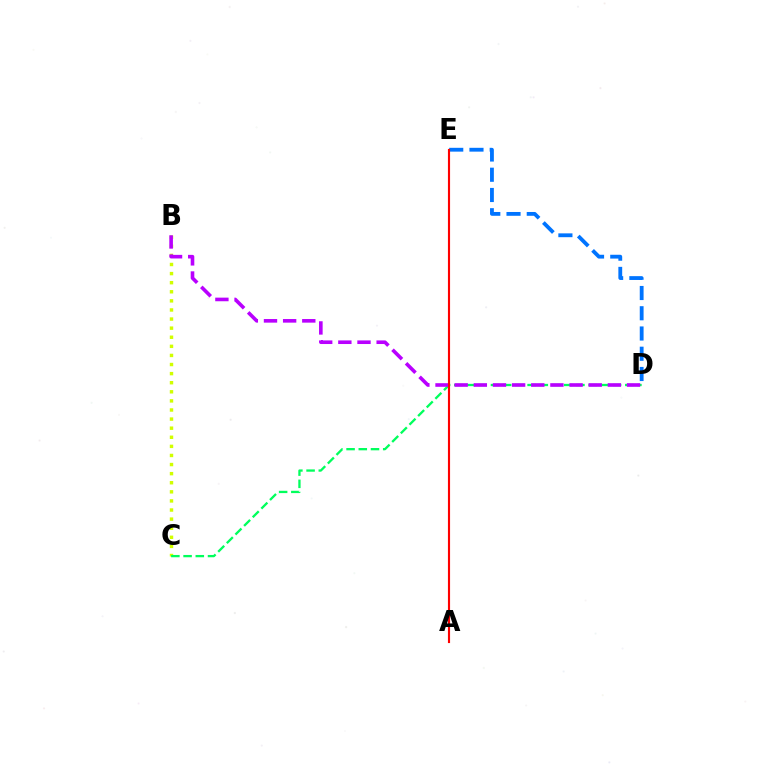{('D', 'E'): [{'color': '#0074ff', 'line_style': 'dashed', 'thickness': 2.75}], ('B', 'C'): [{'color': '#d1ff00', 'line_style': 'dotted', 'thickness': 2.47}], ('C', 'D'): [{'color': '#00ff5c', 'line_style': 'dashed', 'thickness': 1.66}], ('B', 'D'): [{'color': '#b900ff', 'line_style': 'dashed', 'thickness': 2.6}], ('A', 'E'): [{'color': '#ff0000', 'line_style': 'solid', 'thickness': 1.54}]}